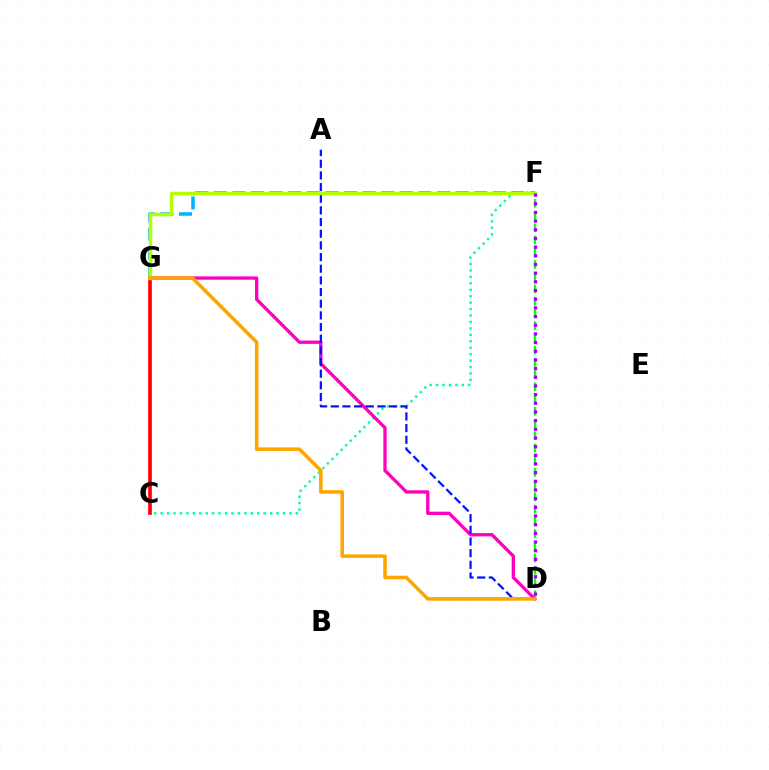{('C', 'F'): [{'color': '#00ff9d', 'line_style': 'dotted', 'thickness': 1.75}], ('C', 'G'): [{'color': '#ff0000', 'line_style': 'solid', 'thickness': 2.64}], ('D', 'F'): [{'color': '#08ff00', 'line_style': 'dashed', 'thickness': 1.66}, {'color': '#9b00ff', 'line_style': 'dotted', 'thickness': 2.36}], ('F', 'G'): [{'color': '#00b5ff', 'line_style': 'dashed', 'thickness': 2.53}, {'color': '#b3ff00', 'line_style': 'solid', 'thickness': 2.5}], ('D', 'G'): [{'color': '#ff00bd', 'line_style': 'solid', 'thickness': 2.38}, {'color': '#ffa500', 'line_style': 'solid', 'thickness': 2.55}], ('A', 'D'): [{'color': '#0010ff', 'line_style': 'dashed', 'thickness': 1.58}]}